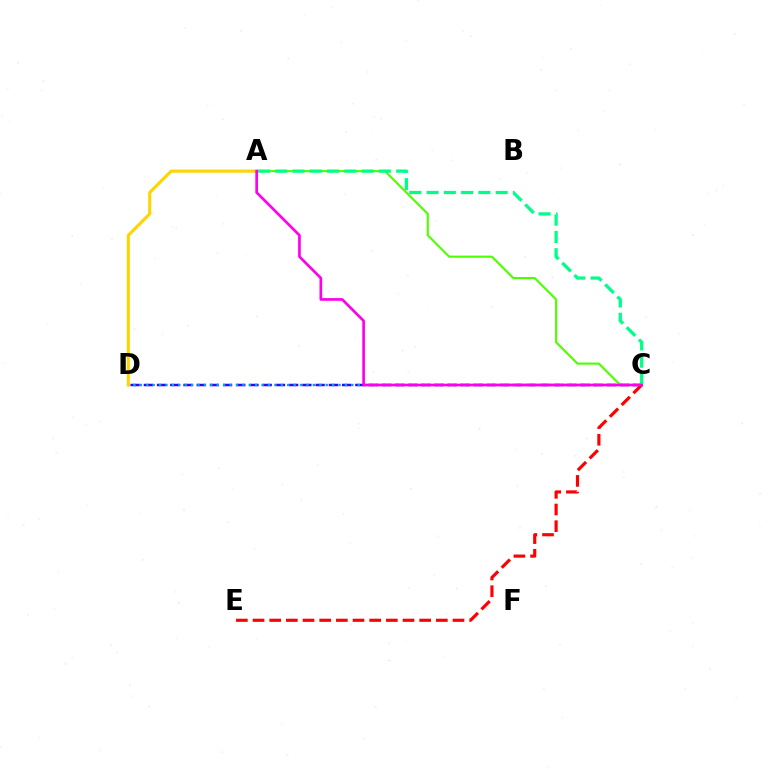{('C', 'D'): [{'color': '#3700ff', 'line_style': 'dashed', 'thickness': 1.8}, {'color': '#009eff', 'line_style': 'dotted', 'thickness': 1.74}], ('A', 'C'): [{'color': '#4fff00', 'line_style': 'solid', 'thickness': 1.53}, {'color': '#00ff86', 'line_style': 'dashed', 'thickness': 2.35}, {'color': '#ff00ed', 'line_style': 'solid', 'thickness': 1.93}], ('C', 'E'): [{'color': '#ff0000', 'line_style': 'dashed', 'thickness': 2.26}], ('A', 'D'): [{'color': '#ffd500', 'line_style': 'solid', 'thickness': 2.23}]}